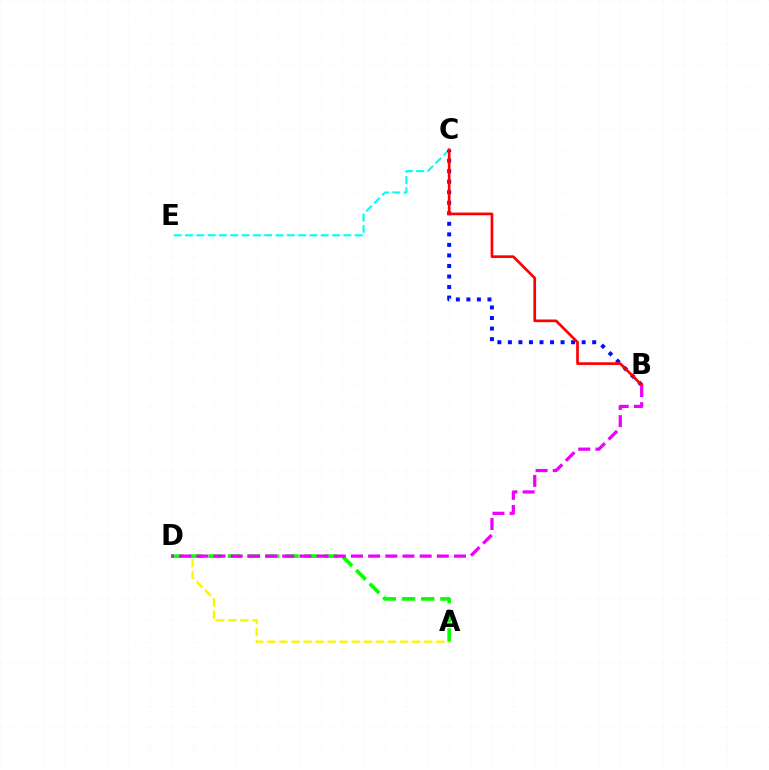{('C', 'E'): [{'color': '#00fff6', 'line_style': 'dashed', 'thickness': 1.54}], ('B', 'C'): [{'color': '#0010ff', 'line_style': 'dotted', 'thickness': 2.86}, {'color': '#ff0000', 'line_style': 'solid', 'thickness': 1.93}], ('A', 'D'): [{'color': '#fcf500', 'line_style': 'dashed', 'thickness': 1.64}, {'color': '#08ff00', 'line_style': 'dashed', 'thickness': 2.61}], ('B', 'D'): [{'color': '#ee00ff', 'line_style': 'dashed', 'thickness': 2.33}]}